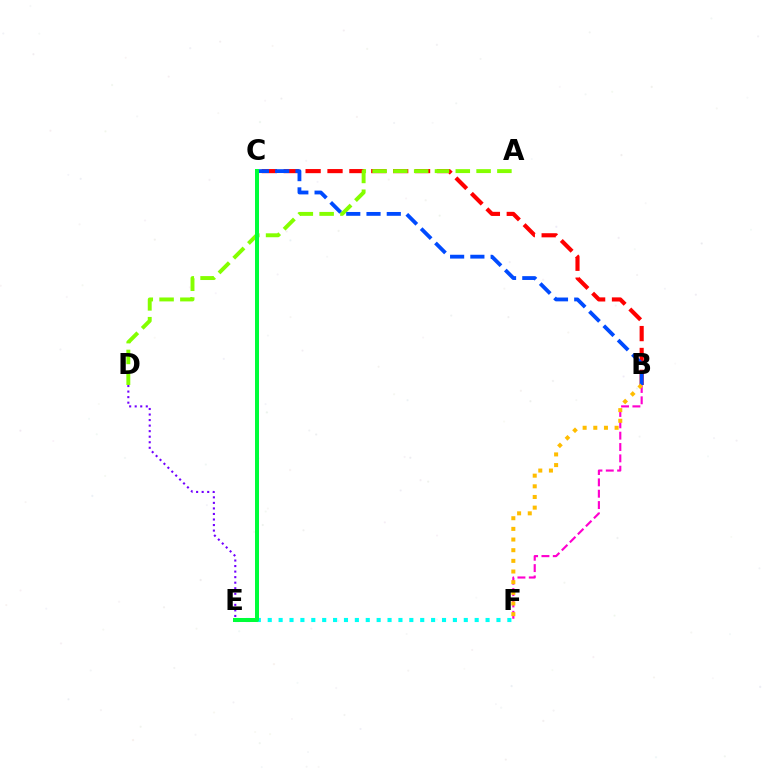{('E', 'F'): [{'color': '#00fff6', 'line_style': 'dotted', 'thickness': 2.96}], ('D', 'E'): [{'color': '#7200ff', 'line_style': 'dotted', 'thickness': 1.51}], ('B', 'F'): [{'color': '#ff00cf', 'line_style': 'dashed', 'thickness': 1.54}, {'color': '#ffbd00', 'line_style': 'dotted', 'thickness': 2.9}], ('B', 'C'): [{'color': '#ff0000', 'line_style': 'dashed', 'thickness': 2.97}, {'color': '#004bff', 'line_style': 'dashed', 'thickness': 2.75}], ('A', 'D'): [{'color': '#84ff00', 'line_style': 'dashed', 'thickness': 2.83}], ('C', 'E'): [{'color': '#00ff39', 'line_style': 'solid', 'thickness': 2.88}]}